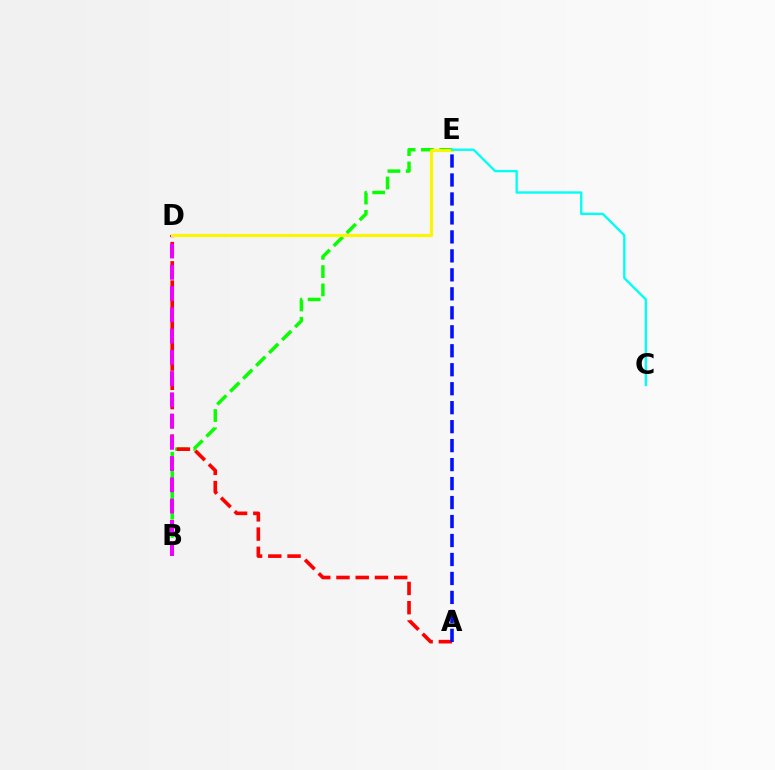{('B', 'E'): [{'color': '#08ff00', 'line_style': 'dashed', 'thickness': 2.49}], ('A', 'D'): [{'color': '#ff0000', 'line_style': 'dashed', 'thickness': 2.61}], ('B', 'D'): [{'color': '#ee00ff', 'line_style': 'dashed', 'thickness': 2.89}], ('D', 'E'): [{'color': '#fcf500', 'line_style': 'solid', 'thickness': 2.26}], ('A', 'E'): [{'color': '#0010ff', 'line_style': 'dashed', 'thickness': 2.58}], ('C', 'E'): [{'color': '#00fff6', 'line_style': 'solid', 'thickness': 1.69}]}